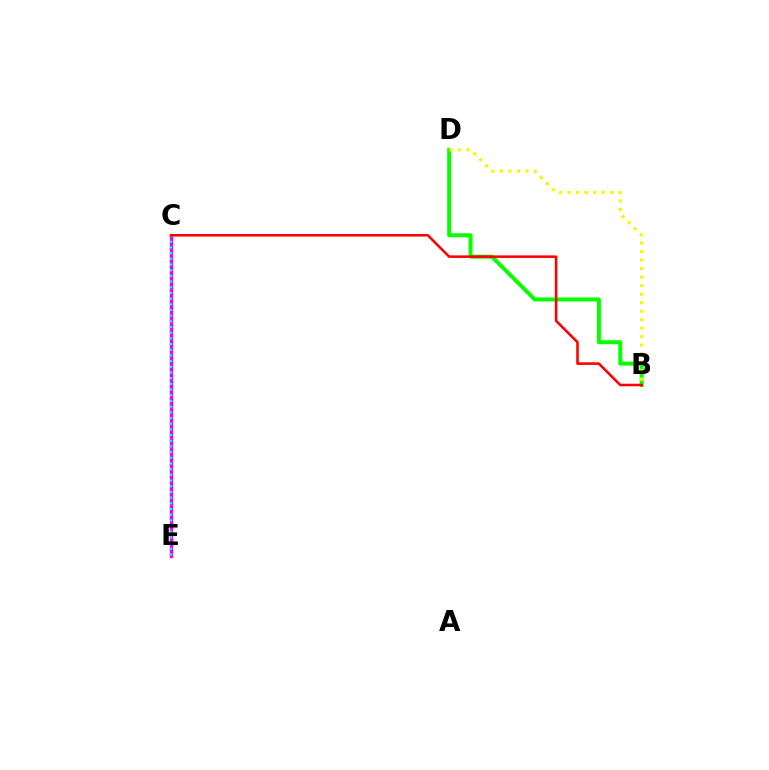{('C', 'E'): [{'color': '#0010ff', 'line_style': 'dotted', 'thickness': 1.63}, {'color': '#ee00ff', 'line_style': 'solid', 'thickness': 2.39}, {'color': '#00fff6', 'line_style': 'dotted', 'thickness': 1.54}], ('B', 'D'): [{'color': '#08ff00', 'line_style': 'solid', 'thickness': 2.86}, {'color': '#fcf500', 'line_style': 'dotted', 'thickness': 2.31}], ('B', 'C'): [{'color': '#ff0000', 'line_style': 'solid', 'thickness': 1.84}]}